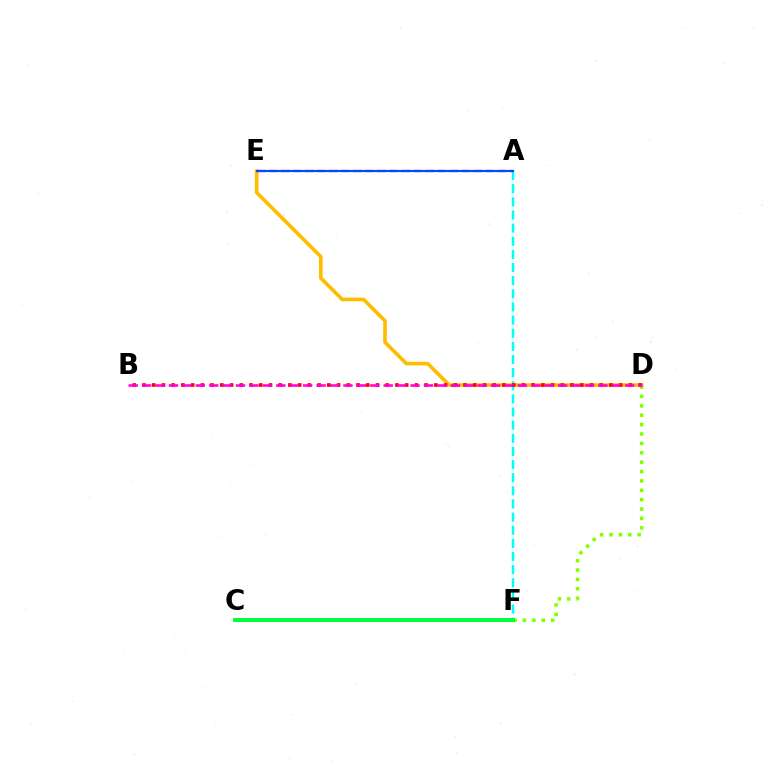{('A', 'F'): [{'color': '#00fff6', 'line_style': 'dashed', 'thickness': 1.78}], ('D', 'F'): [{'color': '#84ff00', 'line_style': 'dotted', 'thickness': 2.55}], ('D', 'E'): [{'color': '#ffbd00', 'line_style': 'solid', 'thickness': 2.62}], ('C', 'F'): [{'color': '#00ff39', 'line_style': 'solid', 'thickness': 2.84}], ('B', 'D'): [{'color': '#ff0000', 'line_style': 'dotted', 'thickness': 2.64}, {'color': '#ff00cf', 'line_style': 'dashed', 'thickness': 1.82}], ('A', 'E'): [{'color': '#7200ff', 'line_style': 'dashed', 'thickness': 1.63}, {'color': '#004bff', 'line_style': 'solid', 'thickness': 1.53}]}